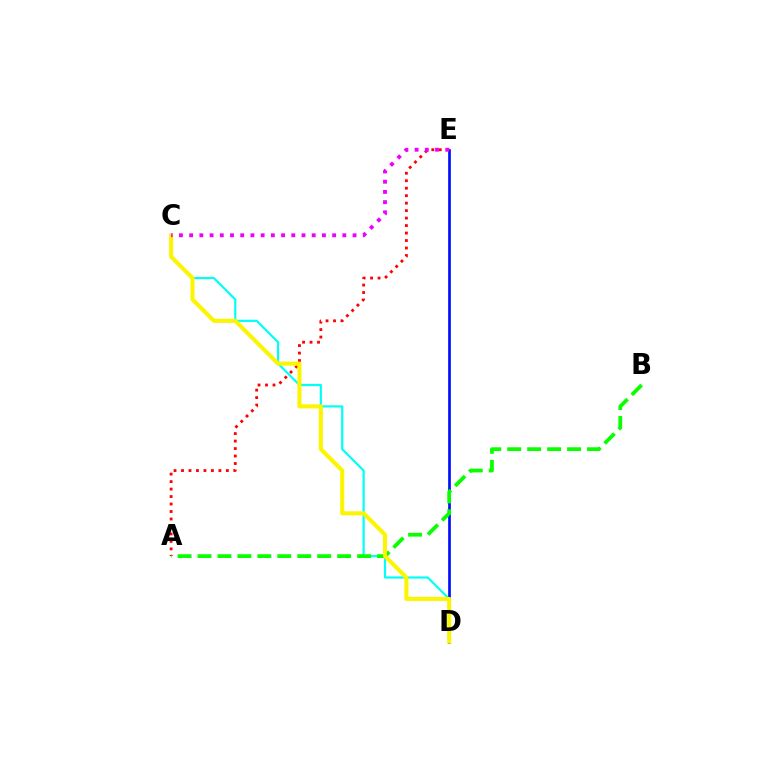{('C', 'D'): [{'color': '#00fff6', 'line_style': 'solid', 'thickness': 1.57}, {'color': '#fcf500', 'line_style': 'solid', 'thickness': 2.93}], ('D', 'E'): [{'color': '#0010ff', 'line_style': 'solid', 'thickness': 1.94}], ('A', 'E'): [{'color': '#ff0000', 'line_style': 'dotted', 'thickness': 2.03}], ('A', 'B'): [{'color': '#08ff00', 'line_style': 'dashed', 'thickness': 2.71}], ('C', 'E'): [{'color': '#ee00ff', 'line_style': 'dotted', 'thickness': 2.77}]}